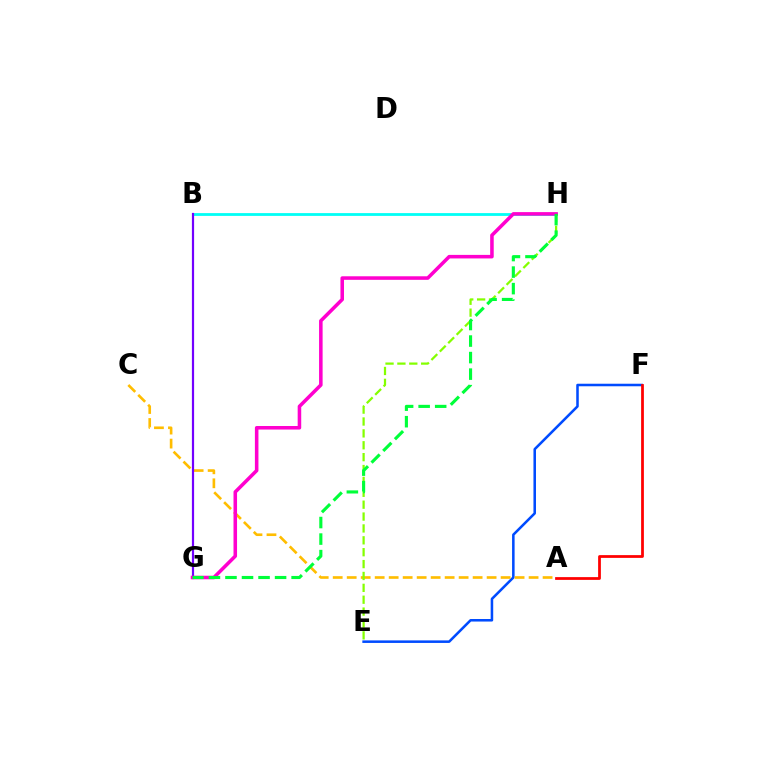{('E', 'F'): [{'color': '#004bff', 'line_style': 'solid', 'thickness': 1.83}], ('A', 'C'): [{'color': '#ffbd00', 'line_style': 'dashed', 'thickness': 1.9}], ('B', 'H'): [{'color': '#00fff6', 'line_style': 'solid', 'thickness': 2.01}], ('A', 'F'): [{'color': '#ff0000', 'line_style': 'solid', 'thickness': 1.99}], ('E', 'H'): [{'color': '#84ff00', 'line_style': 'dashed', 'thickness': 1.61}], ('B', 'G'): [{'color': '#7200ff', 'line_style': 'solid', 'thickness': 1.59}], ('G', 'H'): [{'color': '#ff00cf', 'line_style': 'solid', 'thickness': 2.56}, {'color': '#00ff39', 'line_style': 'dashed', 'thickness': 2.25}]}